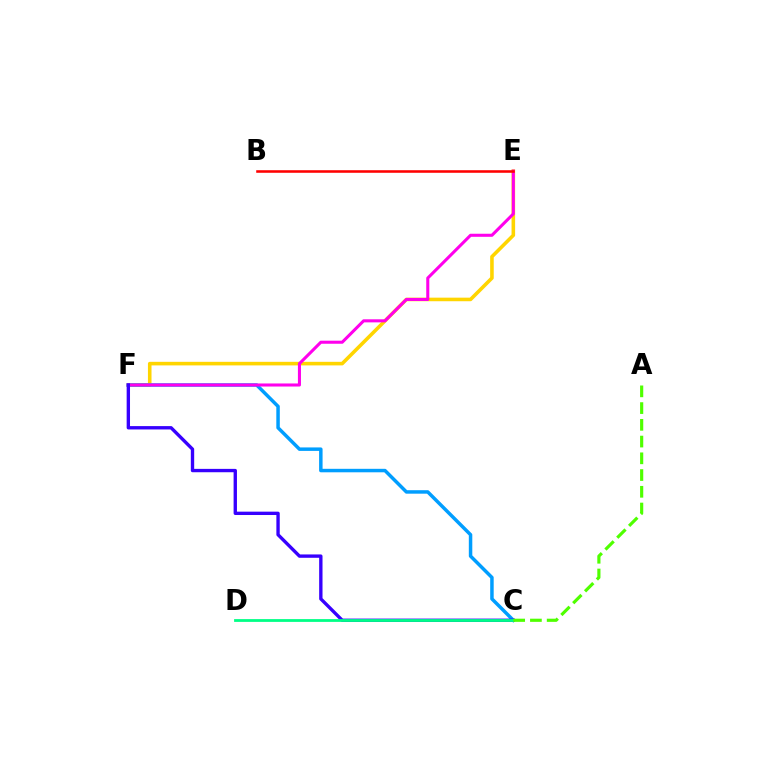{('E', 'F'): [{'color': '#ffd500', 'line_style': 'solid', 'thickness': 2.58}, {'color': '#ff00ed', 'line_style': 'solid', 'thickness': 2.21}], ('C', 'F'): [{'color': '#009eff', 'line_style': 'solid', 'thickness': 2.51}, {'color': '#3700ff', 'line_style': 'solid', 'thickness': 2.42}], ('C', 'D'): [{'color': '#00ff86', 'line_style': 'solid', 'thickness': 2.01}], ('B', 'E'): [{'color': '#ff0000', 'line_style': 'solid', 'thickness': 1.84}], ('A', 'C'): [{'color': '#4fff00', 'line_style': 'dashed', 'thickness': 2.27}]}